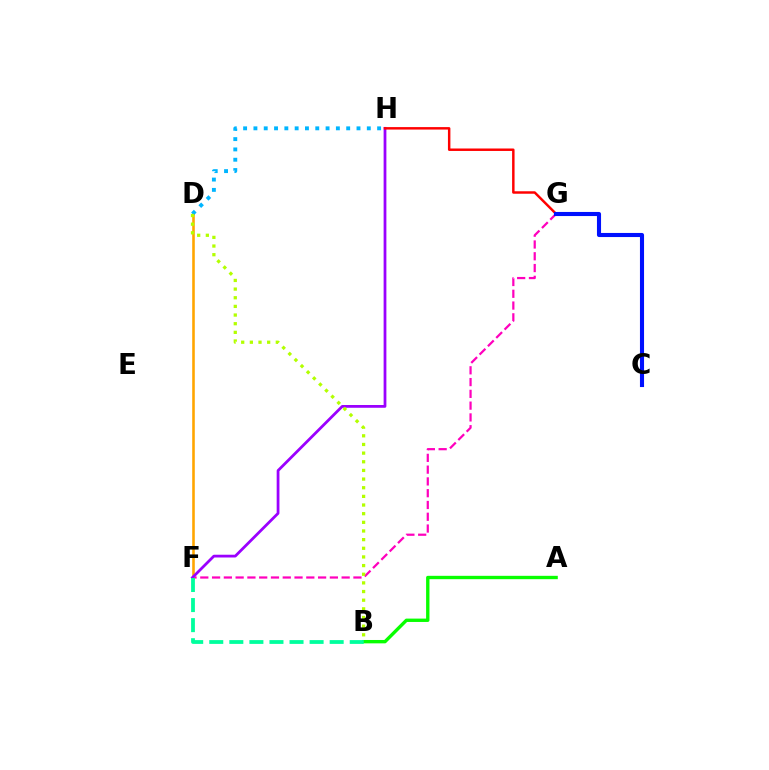{('F', 'G'): [{'color': '#ff00bd', 'line_style': 'dashed', 'thickness': 1.6}], ('D', 'F'): [{'color': '#ffa500', 'line_style': 'solid', 'thickness': 1.87}], ('F', 'H'): [{'color': '#9b00ff', 'line_style': 'solid', 'thickness': 1.99}], ('A', 'B'): [{'color': '#08ff00', 'line_style': 'solid', 'thickness': 2.42}], ('G', 'H'): [{'color': '#ff0000', 'line_style': 'solid', 'thickness': 1.77}], ('D', 'H'): [{'color': '#00b5ff', 'line_style': 'dotted', 'thickness': 2.8}], ('C', 'G'): [{'color': '#0010ff', 'line_style': 'solid', 'thickness': 2.95}], ('B', 'D'): [{'color': '#b3ff00', 'line_style': 'dotted', 'thickness': 2.35}], ('B', 'F'): [{'color': '#00ff9d', 'line_style': 'dashed', 'thickness': 2.73}]}